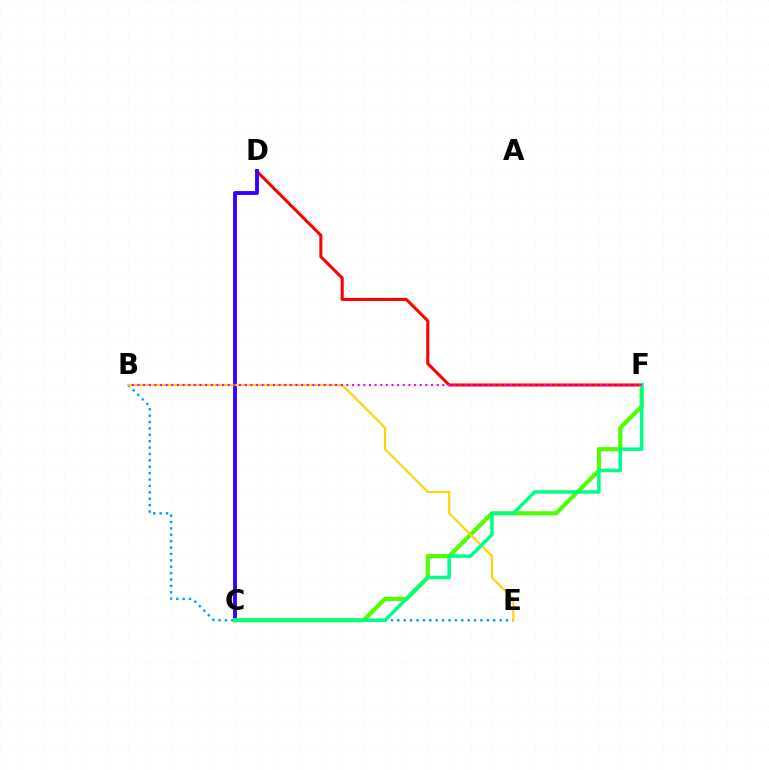{('D', 'F'): [{'color': '#ff0000', 'line_style': 'solid', 'thickness': 2.19}], ('B', 'E'): [{'color': '#009eff', 'line_style': 'dotted', 'thickness': 1.74}, {'color': '#ffd500', 'line_style': 'solid', 'thickness': 1.57}], ('C', 'D'): [{'color': '#3700ff', 'line_style': 'solid', 'thickness': 2.77}], ('C', 'F'): [{'color': '#4fff00', 'line_style': 'solid', 'thickness': 2.99}, {'color': '#00ff86', 'line_style': 'solid', 'thickness': 2.52}], ('B', 'F'): [{'color': '#ff00ed', 'line_style': 'dotted', 'thickness': 1.53}]}